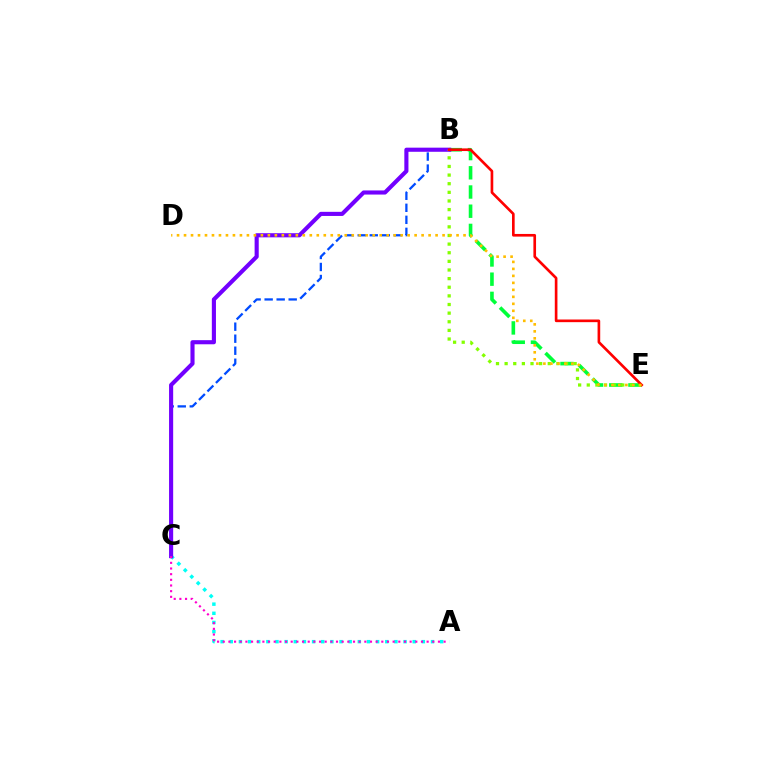{('B', 'C'): [{'color': '#004bff', 'line_style': 'dashed', 'thickness': 1.63}, {'color': '#7200ff', 'line_style': 'solid', 'thickness': 2.96}], ('B', 'E'): [{'color': '#00ff39', 'line_style': 'dashed', 'thickness': 2.61}, {'color': '#84ff00', 'line_style': 'dotted', 'thickness': 2.34}, {'color': '#ff0000', 'line_style': 'solid', 'thickness': 1.91}], ('A', 'C'): [{'color': '#00fff6', 'line_style': 'dotted', 'thickness': 2.49}, {'color': '#ff00cf', 'line_style': 'dotted', 'thickness': 1.54}], ('D', 'E'): [{'color': '#ffbd00', 'line_style': 'dotted', 'thickness': 1.9}]}